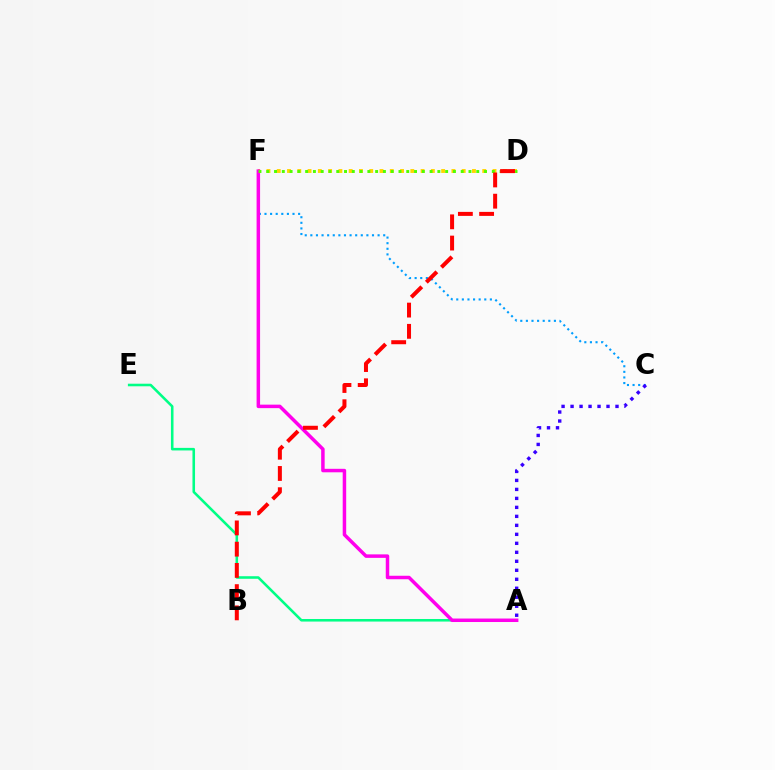{('A', 'E'): [{'color': '#00ff86', 'line_style': 'solid', 'thickness': 1.85}], ('C', 'F'): [{'color': '#009eff', 'line_style': 'dotted', 'thickness': 1.52}], ('A', 'C'): [{'color': '#3700ff', 'line_style': 'dotted', 'thickness': 2.44}], ('D', 'F'): [{'color': '#ffd500', 'line_style': 'dotted', 'thickness': 2.79}, {'color': '#4fff00', 'line_style': 'dotted', 'thickness': 2.11}], ('A', 'F'): [{'color': '#ff00ed', 'line_style': 'solid', 'thickness': 2.51}], ('B', 'D'): [{'color': '#ff0000', 'line_style': 'dashed', 'thickness': 2.88}]}